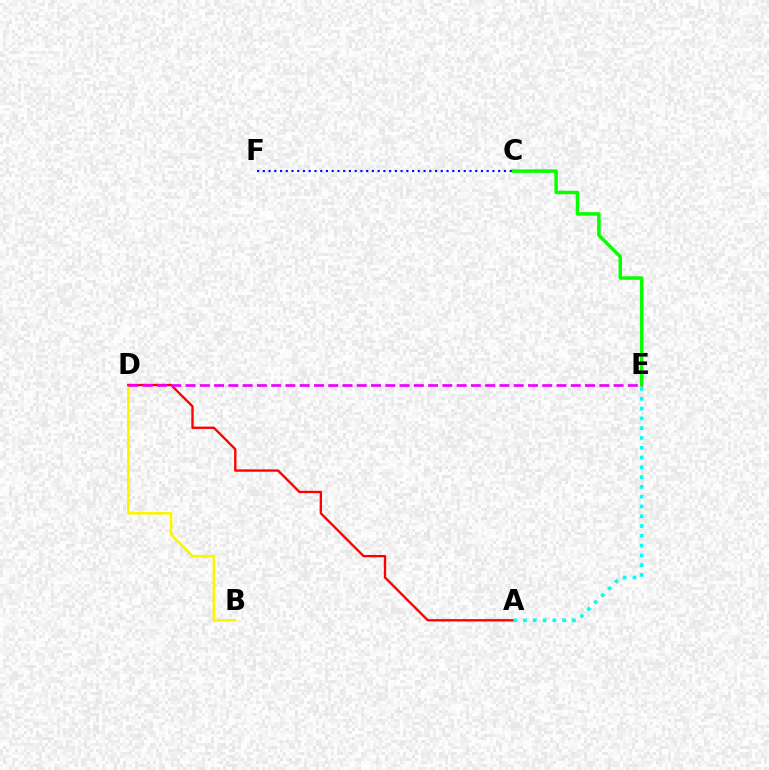{('C', 'E'): [{'color': '#08ff00', 'line_style': 'solid', 'thickness': 2.51}], ('B', 'D'): [{'color': '#fcf500', 'line_style': 'solid', 'thickness': 1.85}], ('A', 'D'): [{'color': '#ff0000', 'line_style': 'solid', 'thickness': 1.68}], ('D', 'E'): [{'color': '#ee00ff', 'line_style': 'dashed', 'thickness': 1.94}], ('A', 'E'): [{'color': '#00fff6', 'line_style': 'dotted', 'thickness': 2.66}], ('C', 'F'): [{'color': '#0010ff', 'line_style': 'dotted', 'thickness': 1.56}]}